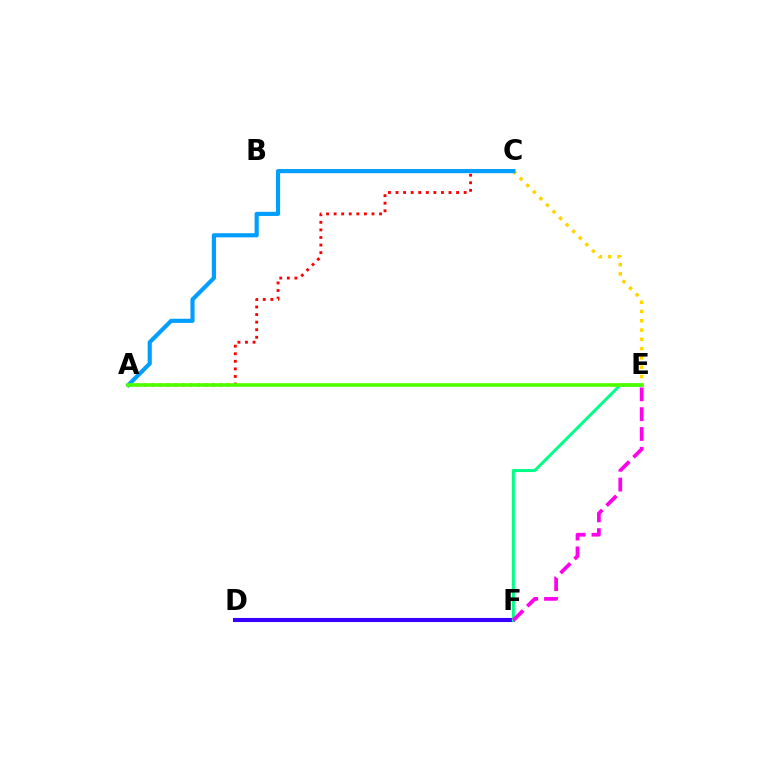{('A', 'C'): [{'color': '#ff0000', 'line_style': 'dotted', 'thickness': 2.06}, {'color': '#009eff', 'line_style': 'solid', 'thickness': 2.98}], ('C', 'E'): [{'color': '#ffd500', 'line_style': 'dotted', 'thickness': 2.52}], ('D', 'F'): [{'color': '#3700ff', 'line_style': 'solid', 'thickness': 2.95}], ('E', 'F'): [{'color': '#00ff86', 'line_style': 'solid', 'thickness': 2.16}, {'color': '#ff00ed', 'line_style': 'dashed', 'thickness': 2.69}], ('A', 'E'): [{'color': '#4fff00', 'line_style': 'solid', 'thickness': 2.62}]}